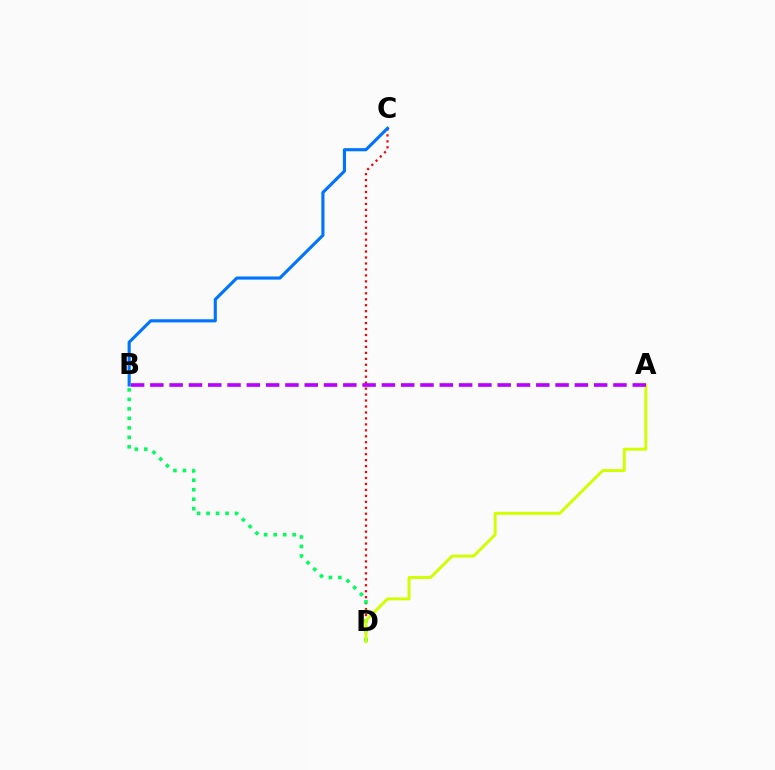{('C', 'D'): [{'color': '#ff0000', 'line_style': 'dotted', 'thickness': 1.62}], ('B', 'D'): [{'color': '#00ff5c', 'line_style': 'dotted', 'thickness': 2.58}], ('A', 'D'): [{'color': '#d1ff00', 'line_style': 'solid', 'thickness': 2.1}], ('A', 'B'): [{'color': '#b900ff', 'line_style': 'dashed', 'thickness': 2.62}], ('B', 'C'): [{'color': '#0074ff', 'line_style': 'solid', 'thickness': 2.25}]}